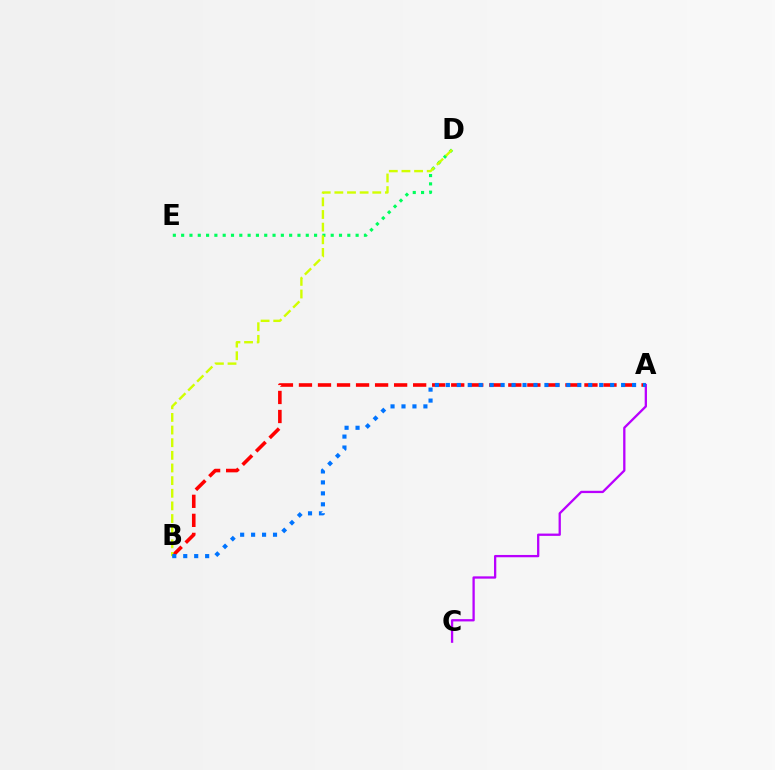{('A', 'C'): [{'color': '#b900ff', 'line_style': 'solid', 'thickness': 1.65}], ('D', 'E'): [{'color': '#00ff5c', 'line_style': 'dotted', 'thickness': 2.26}], ('A', 'B'): [{'color': '#ff0000', 'line_style': 'dashed', 'thickness': 2.59}, {'color': '#0074ff', 'line_style': 'dotted', 'thickness': 2.98}], ('B', 'D'): [{'color': '#d1ff00', 'line_style': 'dashed', 'thickness': 1.72}]}